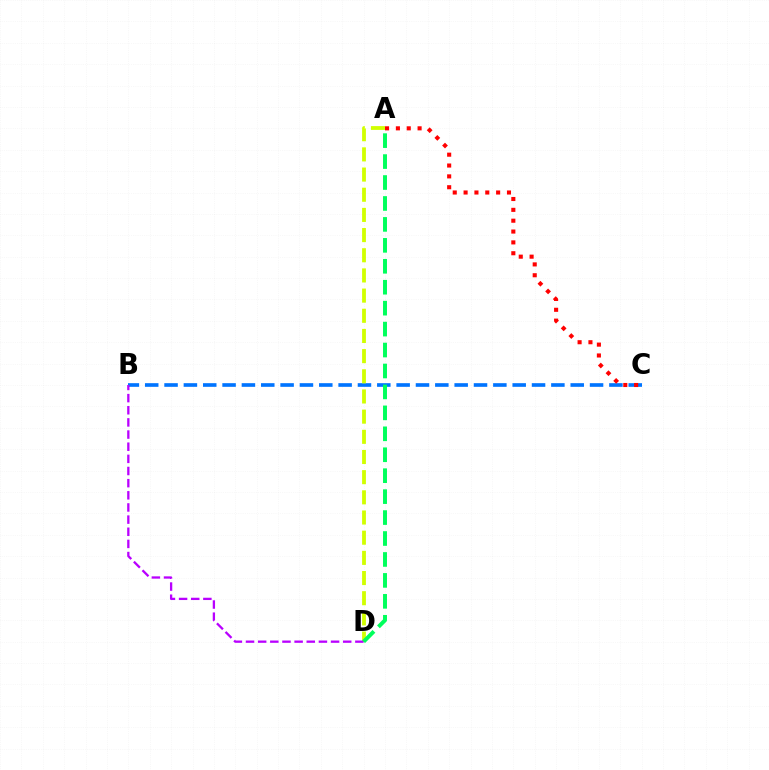{('B', 'C'): [{'color': '#0074ff', 'line_style': 'dashed', 'thickness': 2.63}], ('A', 'C'): [{'color': '#ff0000', 'line_style': 'dotted', 'thickness': 2.95}], ('A', 'D'): [{'color': '#d1ff00', 'line_style': 'dashed', 'thickness': 2.74}, {'color': '#00ff5c', 'line_style': 'dashed', 'thickness': 2.84}], ('B', 'D'): [{'color': '#b900ff', 'line_style': 'dashed', 'thickness': 1.65}]}